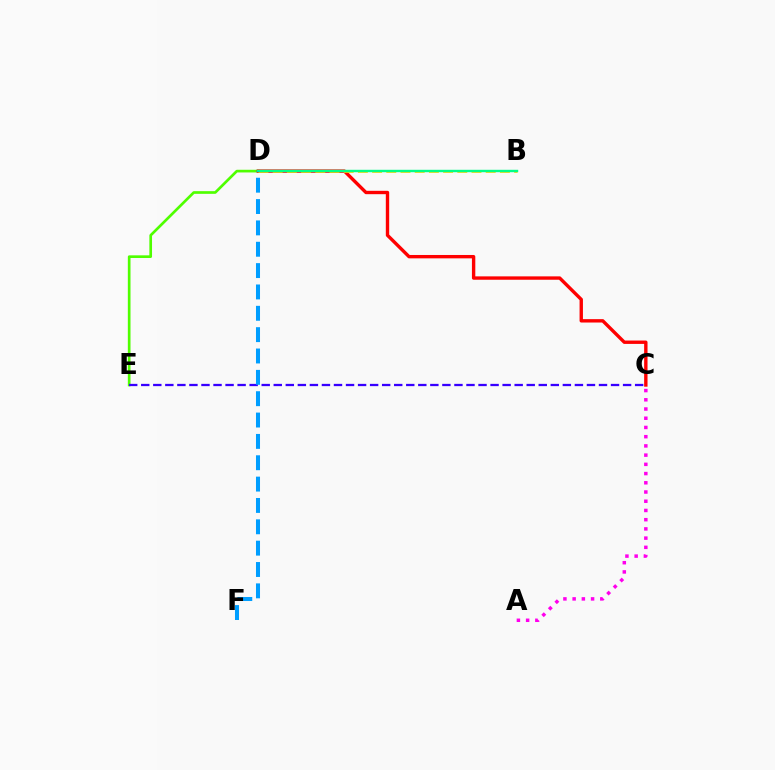{('D', 'E'): [{'color': '#4fff00', 'line_style': 'solid', 'thickness': 1.92}], ('C', 'D'): [{'color': '#ff0000', 'line_style': 'solid', 'thickness': 2.43}], ('B', 'D'): [{'color': '#ffd500', 'line_style': 'dashed', 'thickness': 1.93}, {'color': '#00ff86', 'line_style': 'solid', 'thickness': 1.74}], ('A', 'C'): [{'color': '#ff00ed', 'line_style': 'dotted', 'thickness': 2.51}], ('C', 'E'): [{'color': '#3700ff', 'line_style': 'dashed', 'thickness': 1.64}], ('D', 'F'): [{'color': '#009eff', 'line_style': 'dashed', 'thickness': 2.9}]}